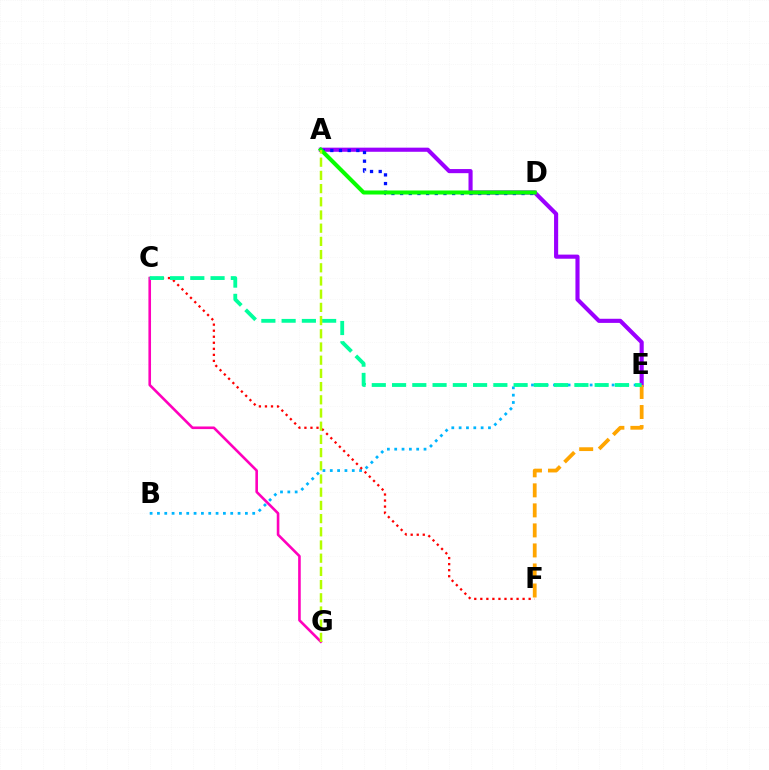{('B', 'E'): [{'color': '#00b5ff', 'line_style': 'dotted', 'thickness': 1.99}], ('A', 'E'): [{'color': '#9b00ff', 'line_style': 'solid', 'thickness': 2.97}], ('C', 'F'): [{'color': '#ff0000', 'line_style': 'dotted', 'thickness': 1.64}], ('A', 'D'): [{'color': '#0010ff', 'line_style': 'dotted', 'thickness': 2.36}, {'color': '#08ff00', 'line_style': 'solid', 'thickness': 2.91}], ('E', 'F'): [{'color': '#ffa500', 'line_style': 'dashed', 'thickness': 2.72}], ('C', 'G'): [{'color': '#ff00bd', 'line_style': 'solid', 'thickness': 1.88}], ('C', 'E'): [{'color': '#00ff9d', 'line_style': 'dashed', 'thickness': 2.75}], ('A', 'G'): [{'color': '#b3ff00', 'line_style': 'dashed', 'thickness': 1.79}]}